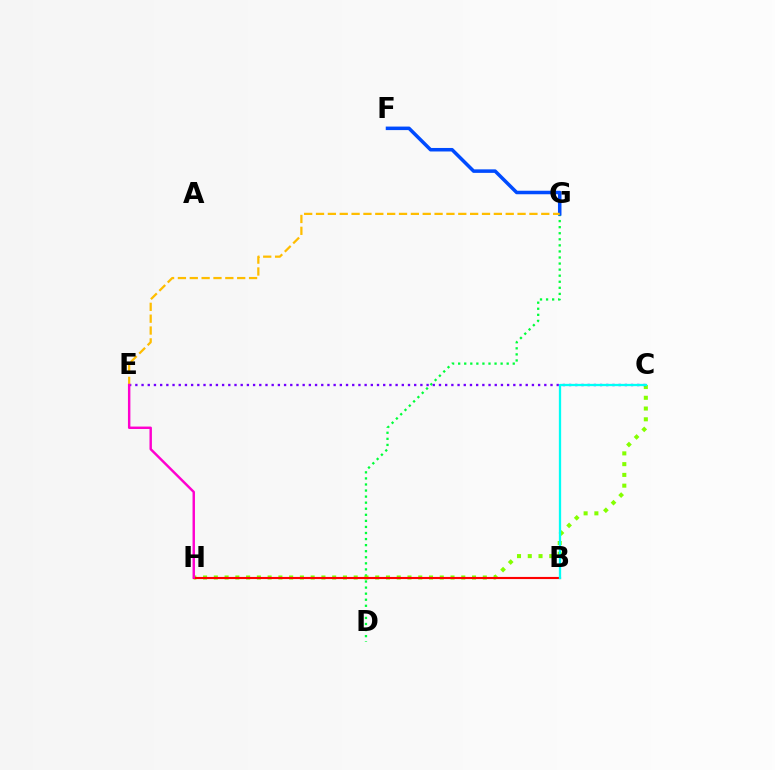{('D', 'G'): [{'color': '#00ff39', 'line_style': 'dotted', 'thickness': 1.65}], ('C', 'H'): [{'color': '#84ff00', 'line_style': 'dotted', 'thickness': 2.92}], ('B', 'H'): [{'color': '#ff0000', 'line_style': 'solid', 'thickness': 1.54}], ('C', 'E'): [{'color': '#7200ff', 'line_style': 'dotted', 'thickness': 1.68}], ('F', 'G'): [{'color': '#004bff', 'line_style': 'solid', 'thickness': 2.53}], ('B', 'C'): [{'color': '#00fff6', 'line_style': 'solid', 'thickness': 1.65}], ('E', 'G'): [{'color': '#ffbd00', 'line_style': 'dashed', 'thickness': 1.61}], ('E', 'H'): [{'color': '#ff00cf', 'line_style': 'solid', 'thickness': 1.76}]}